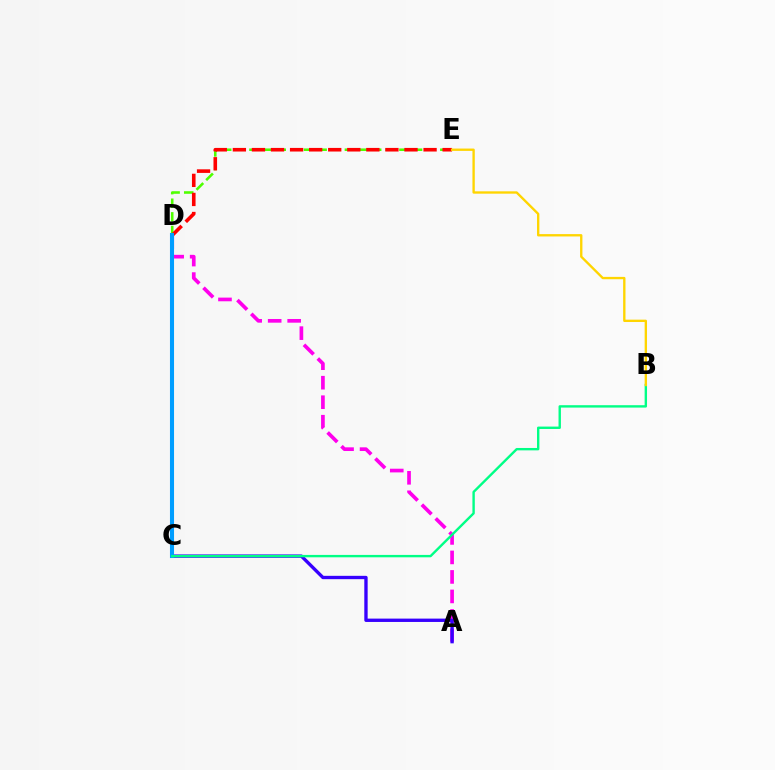{('D', 'E'): [{'color': '#4fff00', 'line_style': 'dashed', 'thickness': 1.85}, {'color': '#ff0000', 'line_style': 'dashed', 'thickness': 2.59}], ('A', 'D'): [{'color': '#ff00ed', 'line_style': 'dashed', 'thickness': 2.65}], ('A', 'C'): [{'color': '#3700ff', 'line_style': 'solid', 'thickness': 2.41}], ('C', 'D'): [{'color': '#009eff', 'line_style': 'solid', 'thickness': 2.93}], ('B', 'C'): [{'color': '#00ff86', 'line_style': 'solid', 'thickness': 1.72}], ('B', 'E'): [{'color': '#ffd500', 'line_style': 'solid', 'thickness': 1.69}]}